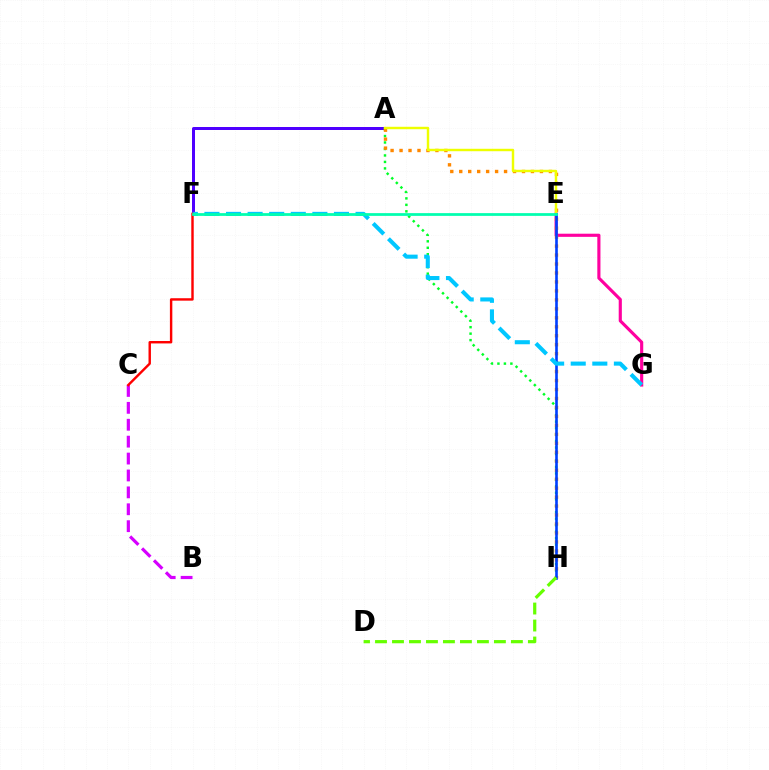{('E', 'G'): [{'color': '#ff00a0', 'line_style': 'solid', 'thickness': 2.26}], ('A', 'F'): [{'color': '#4f00ff', 'line_style': 'solid', 'thickness': 2.16}], ('B', 'C'): [{'color': '#d600ff', 'line_style': 'dashed', 'thickness': 2.3}], ('A', 'H'): [{'color': '#00ff27', 'line_style': 'dotted', 'thickness': 1.76}, {'color': '#ff8800', 'line_style': 'dotted', 'thickness': 2.44}], ('A', 'E'): [{'color': '#eeff00', 'line_style': 'solid', 'thickness': 1.75}], ('E', 'H'): [{'color': '#003fff', 'line_style': 'solid', 'thickness': 1.89}], ('F', 'G'): [{'color': '#00c7ff', 'line_style': 'dashed', 'thickness': 2.93}], ('C', 'F'): [{'color': '#ff0000', 'line_style': 'solid', 'thickness': 1.75}], ('E', 'F'): [{'color': '#00ffaf', 'line_style': 'solid', 'thickness': 1.98}], ('D', 'H'): [{'color': '#66ff00', 'line_style': 'dashed', 'thickness': 2.31}]}